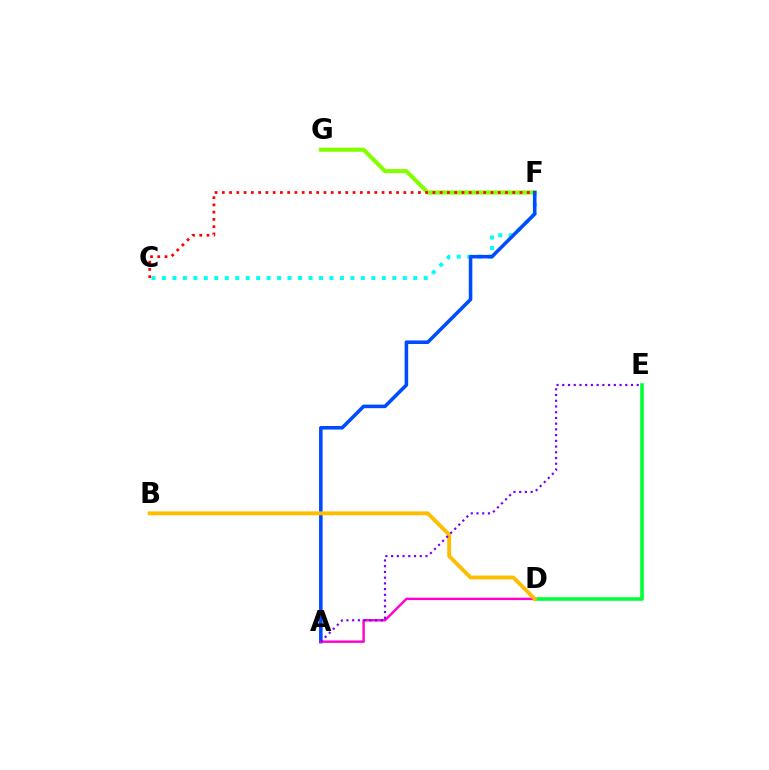{('F', 'G'): [{'color': '#84ff00', 'line_style': 'solid', 'thickness': 2.97}], ('C', 'F'): [{'color': '#00fff6', 'line_style': 'dotted', 'thickness': 2.84}, {'color': '#ff0000', 'line_style': 'dotted', 'thickness': 1.97}], ('A', 'F'): [{'color': '#004bff', 'line_style': 'solid', 'thickness': 2.56}], ('A', 'D'): [{'color': '#ff00cf', 'line_style': 'solid', 'thickness': 1.74}], ('D', 'E'): [{'color': '#00ff39', 'line_style': 'solid', 'thickness': 2.58}], ('B', 'D'): [{'color': '#ffbd00', 'line_style': 'solid', 'thickness': 2.79}], ('A', 'E'): [{'color': '#7200ff', 'line_style': 'dotted', 'thickness': 1.56}]}